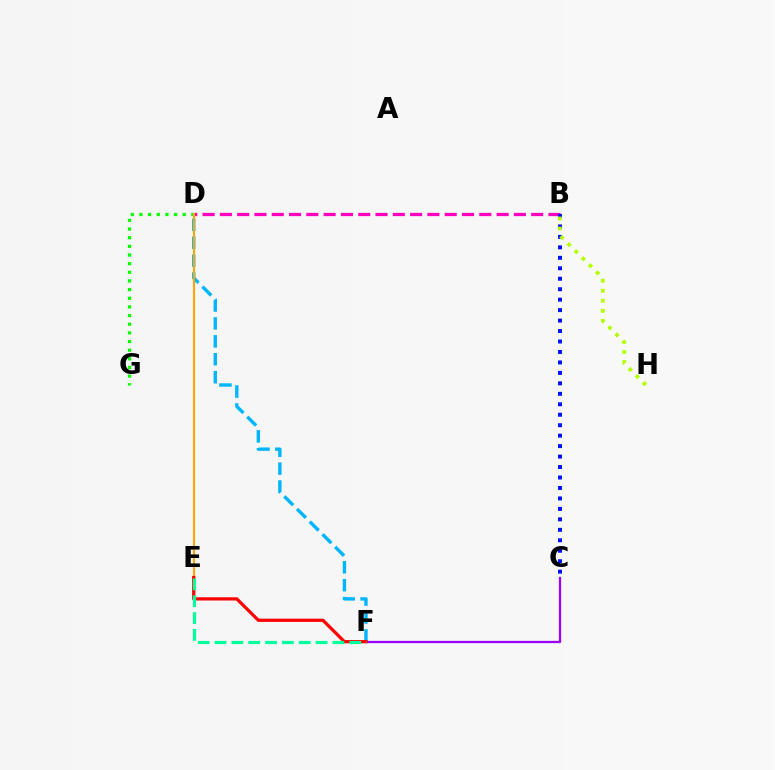{('B', 'D'): [{'color': '#ff00bd', 'line_style': 'dashed', 'thickness': 2.35}], ('D', 'G'): [{'color': '#08ff00', 'line_style': 'dotted', 'thickness': 2.35}], ('D', 'F'): [{'color': '#00b5ff', 'line_style': 'dashed', 'thickness': 2.44}], ('C', 'F'): [{'color': '#9b00ff', 'line_style': 'solid', 'thickness': 1.64}], ('D', 'E'): [{'color': '#ffa500', 'line_style': 'solid', 'thickness': 1.51}], ('B', 'C'): [{'color': '#0010ff', 'line_style': 'dotted', 'thickness': 2.84}], ('E', 'F'): [{'color': '#ff0000', 'line_style': 'solid', 'thickness': 2.33}, {'color': '#00ff9d', 'line_style': 'dashed', 'thickness': 2.29}], ('B', 'H'): [{'color': '#b3ff00', 'line_style': 'dotted', 'thickness': 2.72}]}